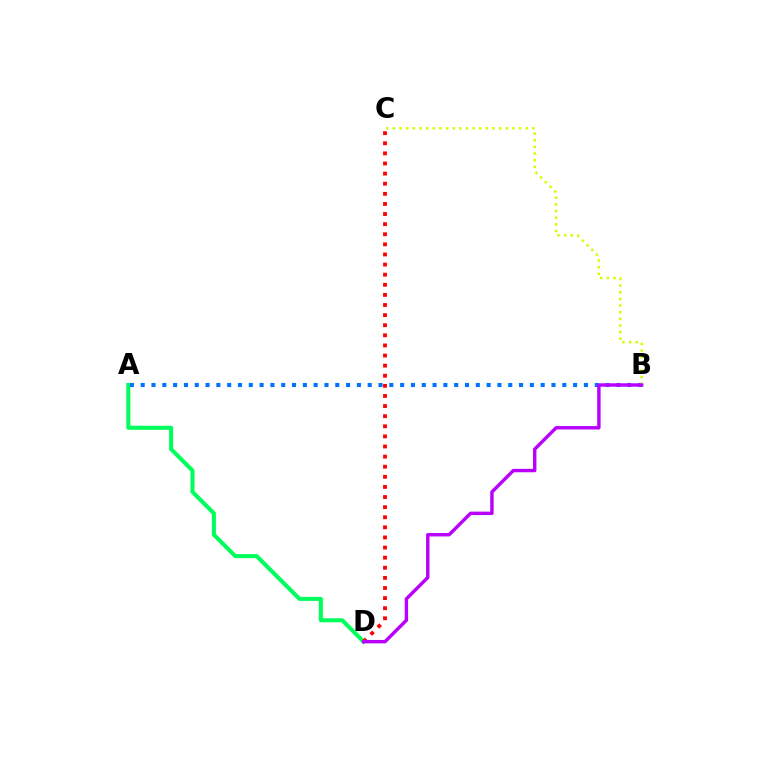{('A', 'D'): [{'color': '#00ff5c', 'line_style': 'solid', 'thickness': 2.92}], ('A', 'B'): [{'color': '#0074ff', 'line_style': 'dotted', 'thickness': 2.94}], ('B', 'C'): [{'color': '#d1ff00', 'line_style': 'dotted', 'thickness': 1.8}], ('C', 'D'): [{'color': '#ff0000', 'line_style': 'dotted', 'thickness': 2.75}], ('B', 'D'): [{'color': '#b900ff', 'line_style': 'solid', 'thickness': 2.45}]}